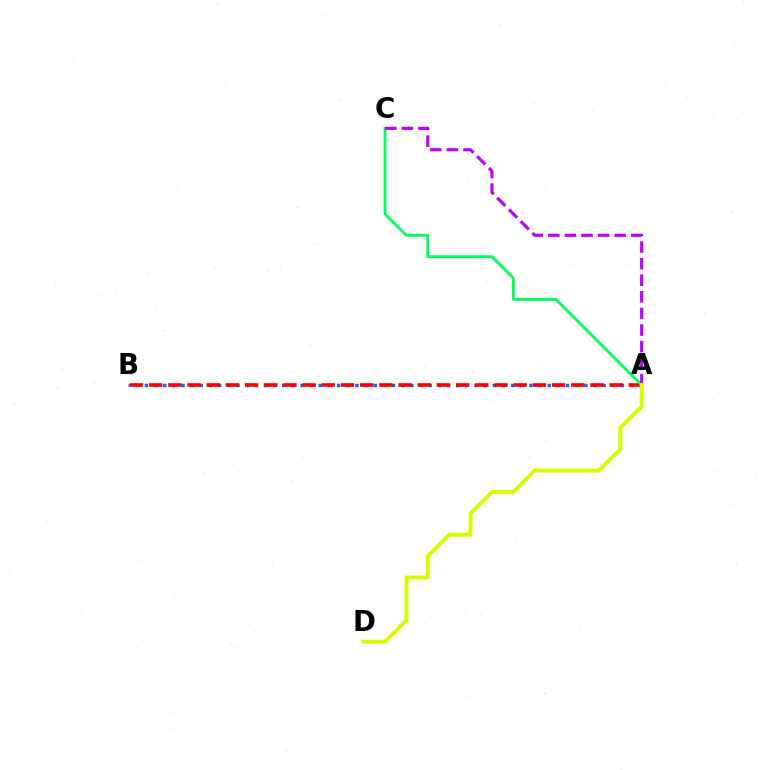{('A', 'B'): [{'color': '#0074ff', 'line_style': 'dotted', 'thickness': 2.49}, {'color': '#ff0000', 'line_style': 'dashed', 'thickness': 2.61}], ('A', 'C'): [{'color': '#00ff5c', 'line_style': 'solid', 'thickness': 2.04}, {'color': '#b900ff', 'line_style': 'dashed', 'thickness': 2.26}], ('A', 'D'): [{'color': '#d1ff00', 'line_style': 'solid', 'thickness': 2.82}]}